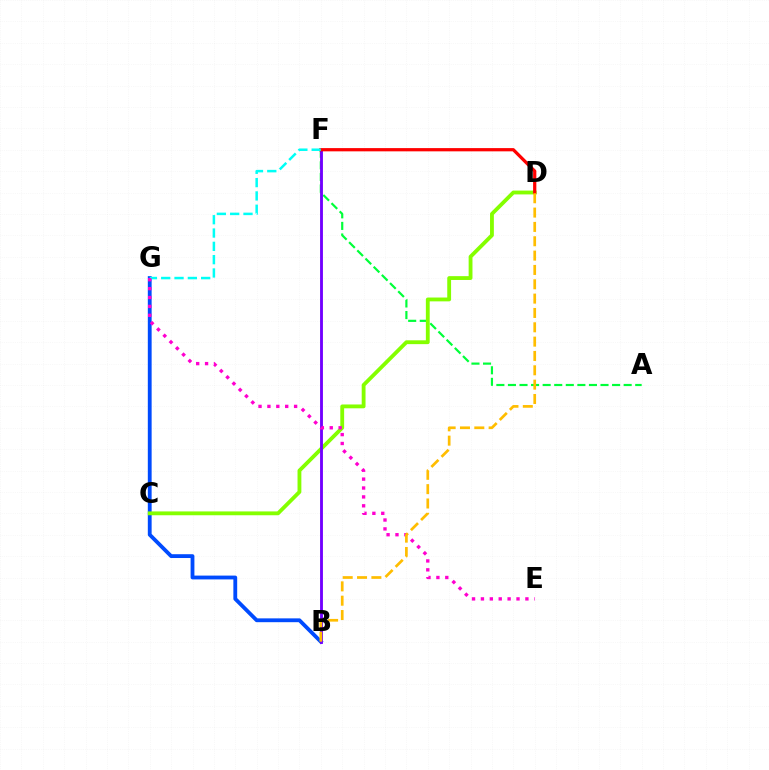{('B', 'G'): [{'color': '#004bff', 'line_style': 'solid', 'thickness': 2.75}], ('A', 'F'): [{'color': '#00ff39', 'line_style': 'dashed', 'thickness': 1.57}], ('C', 'D'): [{'color': '#84ff00', 'line_style': 'solid', 'thickness': 2.76}], ('B', 'F'): [{'color': '#7200ff', 'line_style': 'solid', 'thickness': 2.06}], ('D', 'F'): [{'color': '#ff0000', 'line_style': 'solid', 'thickness': 2.33}], ('F', 'G'): [{'color': '#00fff6', 'line_style': 'dashed', 'thickness': 1.81}], ('E', 'G'): [{'color': '#ff00cf', 'line_style': 'dotted', 'thickness': 2.42}], ('B', 'D'): [{'color': '#ffbd00', 'line_style': 'dashed', 'thickness': 1.95}]}